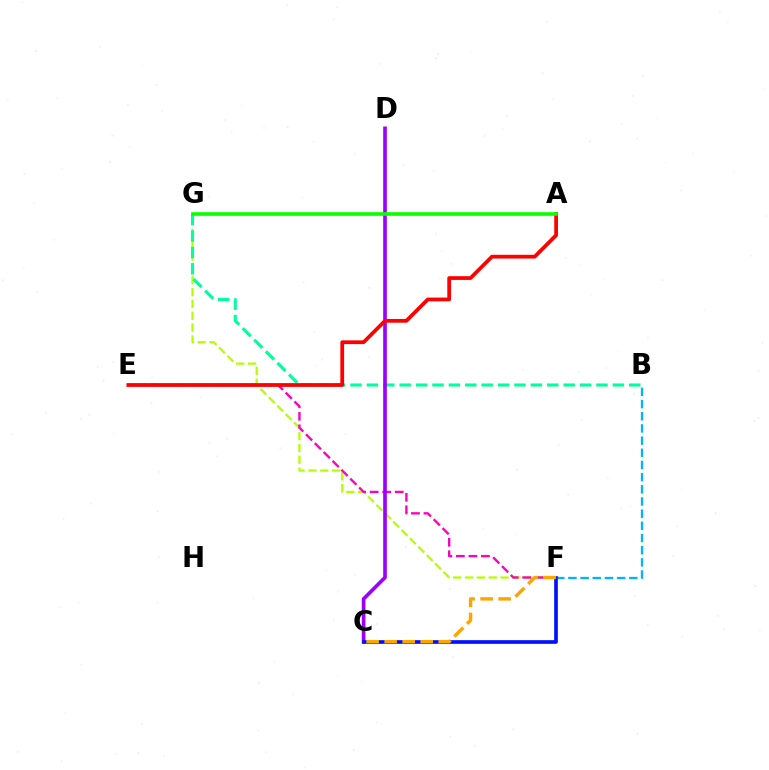{('B', 'F'): [{'color': '#00b5ff', 'line_style': 'dashed', 'thickness': 1.65}], ('F', 'G'): [{'color': '#b3ff00', 'line_style': 'dashed', 'thickness': 1.61}], ('B', 'G'): [{'color': '#00ff9d', 'line_style': 'dashed', 'thickness': 2.23}], ('E', 'F'): [{'color': '#ff00bd', 'line_style': 'dashed', 'thickness': 1.7}], ('C', 'D'): [{'color': '#9b00ff', 'line_style': 'solid', 'thickness': 2.63}], ('C', 'F'): [{'color': '#0010ff', 'line_style': 'solid', 'thickness': 2.64}, {'color': '#ffa500', 'line_style': 'dashed', 'thickness': 2.45}], ('A', 'E'): [{'color': '#ff0000', 'line_style': 'solid', 'thickness': 2.7}], ('A', 'G'): [{'color': '#08ff00', 'line_style': 'solid', 'thickness': 2.61}]}